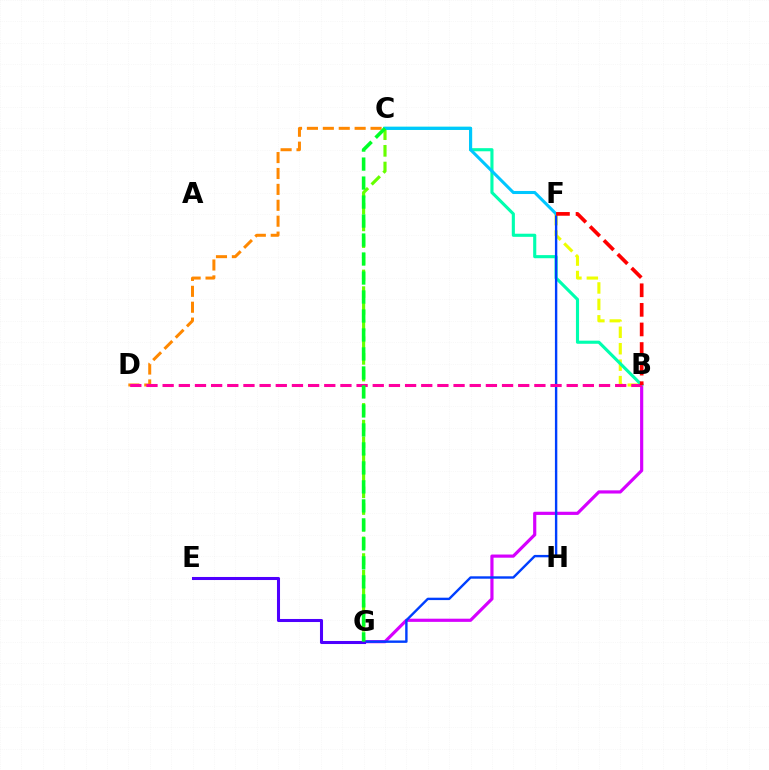{('C', 'D'): [{'color': '#ff8800', 'line_style': 'dashed', 'thickness': 2.16}], ('B', 'F'): [{'color': '#eeff00', 'line_style': 'dashed', 'thickness': 2.23}, {'color': '#ff0000', 'line_style': 'dashed', 'thickness': 2.66}], ('B', 'G'): [{'color': '#d600ff', 'line_style': 'solid', 'thickness': 2.29}], ('B', 'C'): [{'color': '#00ffaf', 'line_style': 'solid', 'thickness': 2.24}], ('F', 'G'): [{'color': '#003fff', 'line_style': 'solid', 'thickness': 1.72}], ('B', 'D'): [{'color': '#ff00a0', 'line_style': 'dashed', 'thickness': 2.2}], ('C', 'G'): [{'color': '#66ff00', 'line_style': 'dashed', 'thickness': 2.27}, {'color': '#00ff27', 'line_style': 'dashed', 'thickness': 2.58}], ('E', 'G'): [{'color': '#4f00ff', 'line_style': 'solid', 'thickness': 2.2}], ('C', 'F'): [{'color': '#00c7ff', 'line_style': 'solid', 'thickness': 2.2}]}